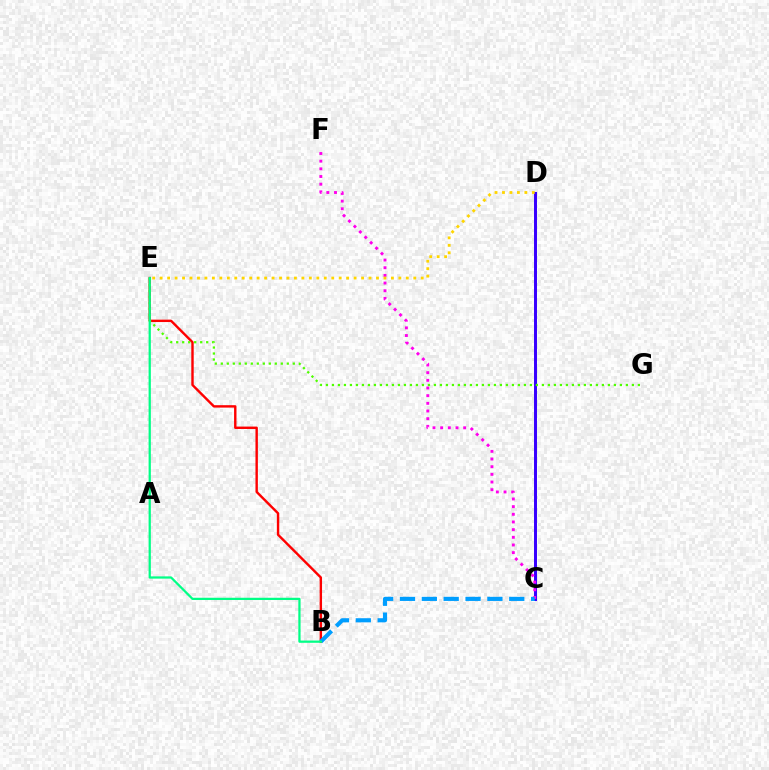{('B', 'E'): [{'color': '#ff0000', 'line_style': 'solid', 'thickness': 1.74}, {'color': '#00ff86', 'line_style': 'solid', 'thickness': 1.62}], ('C', 'D'): [{'color': '#3700ff', 'line_style': 'solid', 'thickness': 2.14}], ('C', 'F'): [{'color': '#ff00ed', 'line_style': 'dotted', 'thickness': 2.08}], ('E', 'G'): [{'color': '#4fff00', 'line_style': 'dotted', 'thickness': 1.63}], ('B', 'C'): [{'color': '#009eff', 'line_style': 'dashed', 'thickness': 2.97}], ('D', 'E'): [{'color': '#ffd500', 'line_style': 'dotted', 'thickness': 2.03}]}